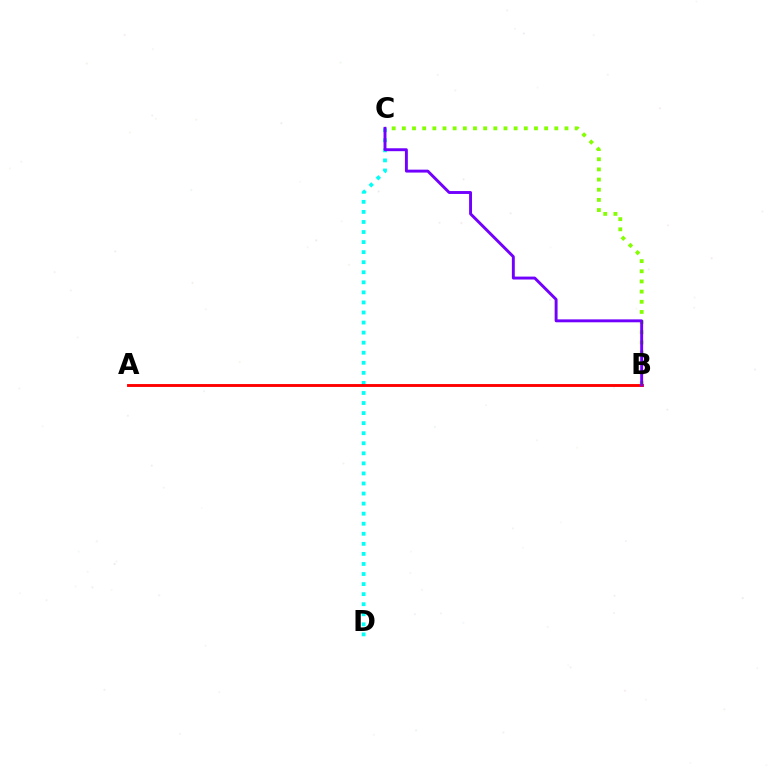{('B', 'C'): [{'color': '#84ff00', 'line_style': 'dotted', 'thickness': 2.76}, {'color': '#7200ff', 'line_style': 'solid', 'thickness': 2.1}], ('C', 'D'): [{'color': '#00fff6', 'line_style': 'dotted', 'thickness': 2.73}], ('A', 'B'): [{'color': '#ff0000', 'line_style': 'solid', 'thickness': 2.08}]}